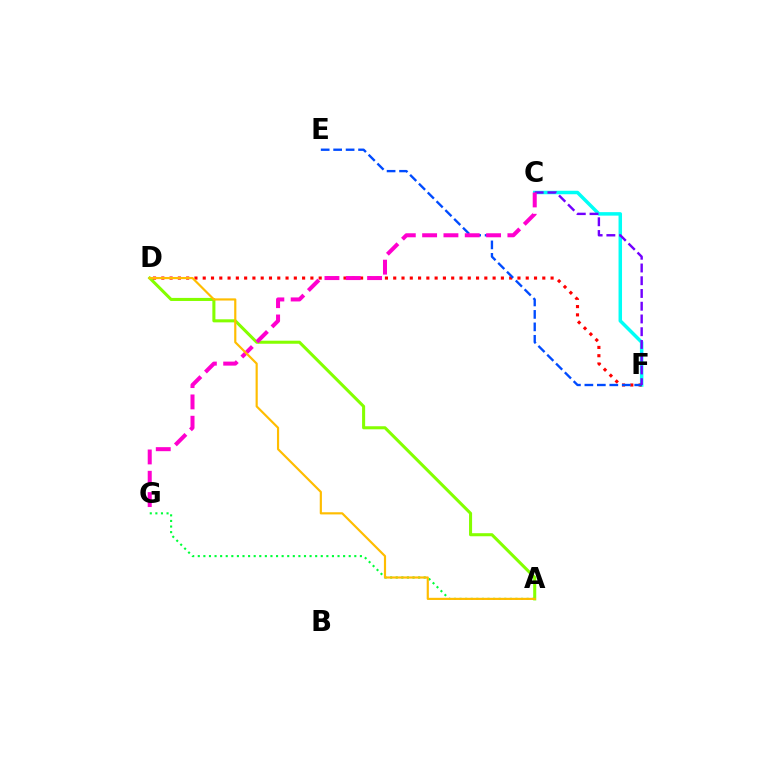{('A', 'D'): [{'color': '#84ff00', 'line_style': 'solid', 'thickness': 2.2}, {'color': '#ffbd00', 'line_style': 'solid', 'thickness': 1.56}], ('C', 'F'): [{'color': '#00fff6', 'line_style': 'solid', 'thickness': 2.51}, {'color': '#7200ff', 'line_style': 'dashed', 'thickness': 1.73}], ('D', 'F'): [{'color': '#ff0000', 'line_style': 'dotted', 'thickness': 2.25}], ('E', 'F'): [{'color': '#004bff', 'line_style': 'dashed', 'thickness': 1.69}], ('A', 'G'): [{'color': '#00ff39', 'line_style': 'dotted', 'thickness': 1.52}], ('C', 'G'): [{'color': '#ff00cf', 'line_style': 'dashed', 'thickness': 2.9}]}